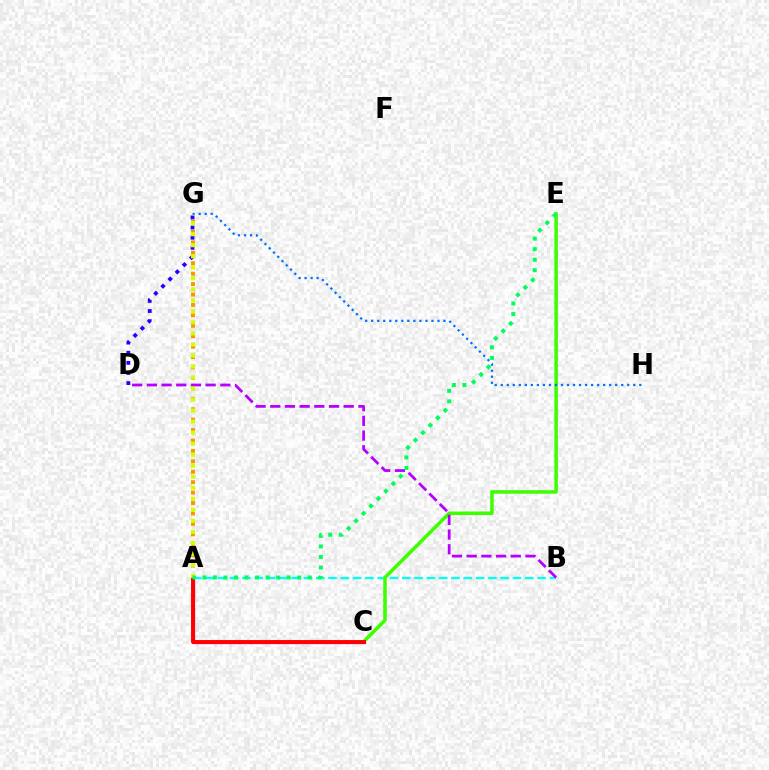{('A', 'C'): [{'color': '#ff00ac', 'line_style': 'solid', 'thickness': 2.34}, {'color': '#ff0000', 'line_style': 'solid', 'thickness': 2.81}], ('A', 'B'): [{'color': '#00fff6', 'line_style': 'dashed', 'thickness': 1.67}], ('C', 'E'): [{'color': '#3dff00', 'line_style': 'solid', 'thickness': 2.55}], ('G', 'H'): [{'color': '#0074ff', 'line_style': 'dotted', 'thickness': 1.64}], ('B', 'D'): [{'color': '#b900ff', 'line_style': 'dashed', 'thickness': 2.0}], ('D', 'G'): [{'color': '#2500ff', 'line_style': 'dotted', 'thickness': 2.75}], ('A', 'G'): [{'color': '#ff9400', 'line_style': 'dotted', 'thickness': 2.83}, {'color': '#d1ff00', 'line_style': 'dotted', 'thickness': 3.0}], ('A', 'E'): [{'color': '#00ff5c', 'line_style': 'dotted', 'thickness': 2.86}]}